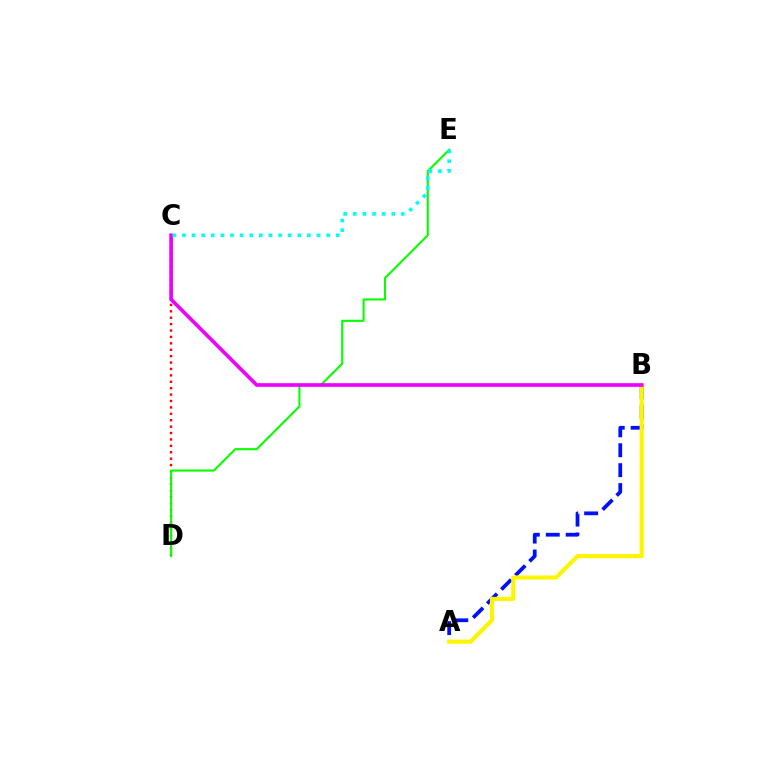{('C', 'D'): [{'color': '#ff0000', 'line_style': 'dotted', 'thickness': 1.74}], ('D', 'E'): [{'color': '#08ff00', 'line_style': 'solid', 'thickness': 1.51}], ('A', 'B'): [{'color': '#0010ff', 'line_style': 'dashed', 'thickness': 2.71}, {'color': '#fcf500', 'line_style': 'solid', 'thickness': 2.96}], ('B', 'C'): [{'color': '#ee00ff', 'line_style': 'solid', 'thickness': 2.63}], ('C', 'E'): [{'color': '#00fff6', 'line_style': 'dotted', 'thickness': 2.61}]}